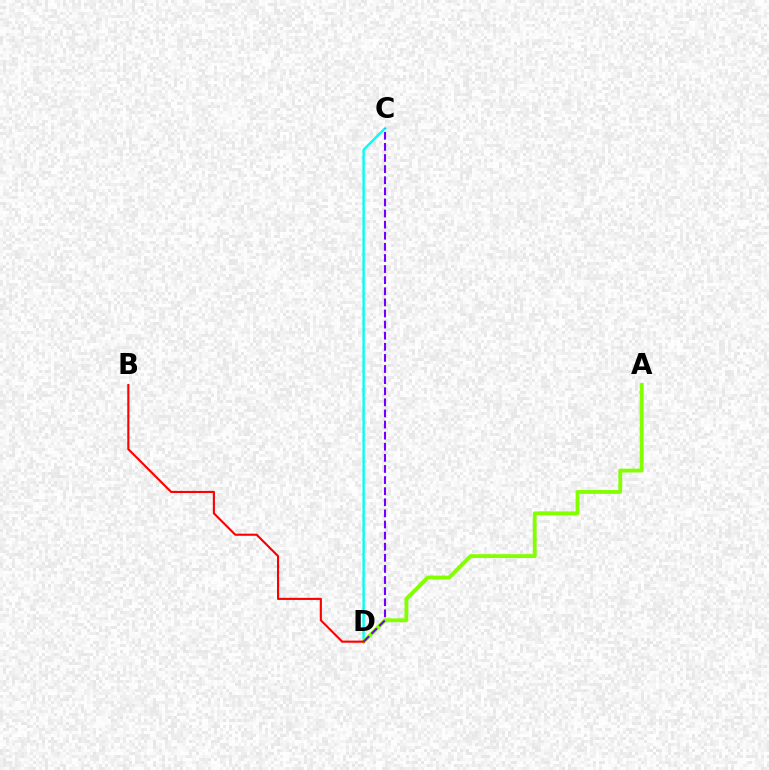{('C', 'D'): [{'color': '#00fff6', 'line_style': 'solid', 'thickness': 1.73}, {'color': '#7200ff', 'line_style': 'dashed', 'thickness': 1.51}], ('A', 'D'): [{'color': '#84ff00', 'line_style': 'solid', 'thickness': 2.75}], ('B', 'D'): [{'color': '#ff0000', 'line_style': 'solid', 'thickness': 1.53}]}